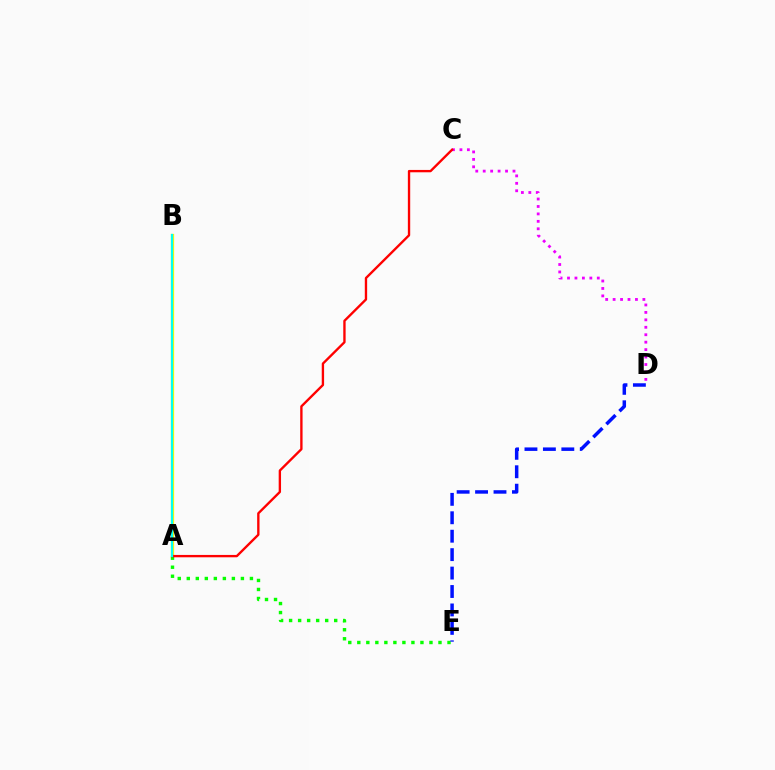{('A', 'B'): [{'color': '#fcf500', 'line_style': 'solid', 'thickness': 2.36}, {'color': '#00fff6', 'line_style': 'solid', 'thickness': 1.58}], ('C', 'D'): [{'color': '#ee00ff', 'line_style': 'dotted', 'thickness': 2.02}], ('A', 'E'): [{'color': '#08ff00', 'line_style': 'dotted', 'thickness': 2.45}], ('A', 'C'): [{'color': '#ff0000', 'line_style': 'solid', 'thickness': 1.7}], ('D', 'E'): [{'color': '#0010ff', 'line_style': 'dashed', 'thickness': 2.5}]}